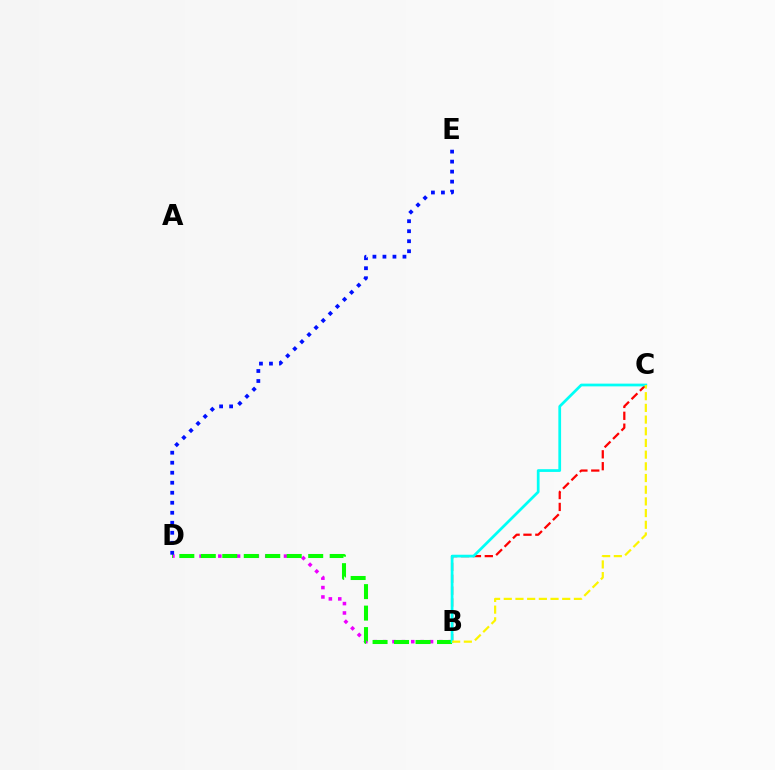{('B', 'C'): [{'color': '#ff0000', 'line_style': 'dashed', 'thickness': 1.61}, {'color': '#00fff6', 'line_style': 'solid', 'thickness': 1.97}, {'color': '#fcf500', 'line_style': 'dashed', 'thickness': 1.59}], ('B', 'D'): [{'color': '#ee00ff', 'line_style': 'dotted', 'thickness': 2.55}, {'color': '#08ff00', 'line_style': 'dashed', 'thickness': 2.92}], ('D', 'E'): [{'color': '#0010ff', 'line_style': 'dotted', 'thickness': 2.72}]}